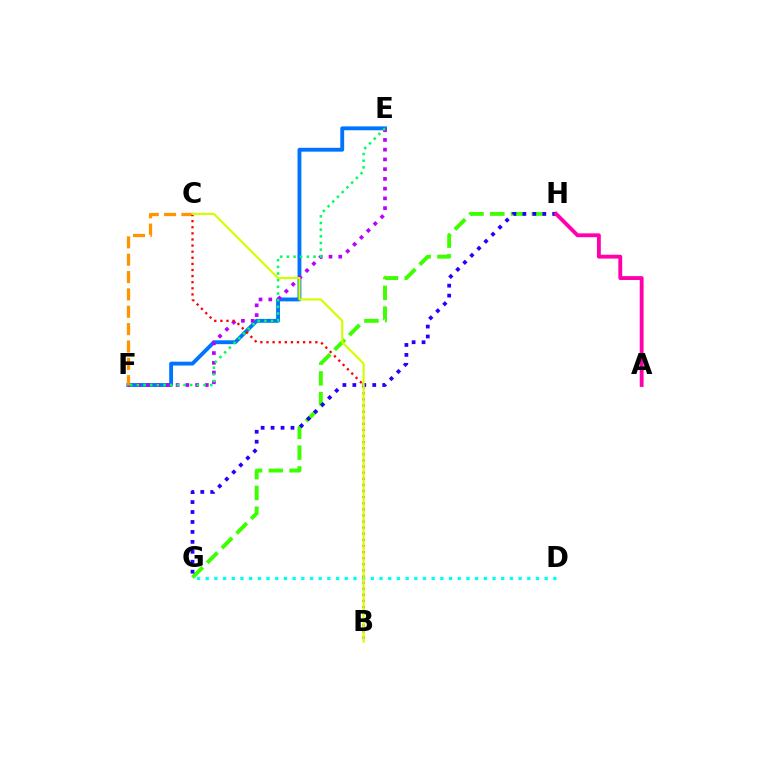{('D', 'G'): [{'color': '#00fff6', 'line_style': 'dotted', 'thickness': 2.36}], ('G', 'H'): [{'color': '#3dff00', 'line_style': 'dashed', 'thickness': 2.82}, {'color': '#2500ff', 'line_style': 'dotted', 'thickness': 2.7}], ('E', 'F'): [{'color': '#0074ff', 'line_style': 'solid', 'thickness': 2.78}, {'color': '#b900ff', 'line_style': 'dotted', 'thickness': 2.65}, {'color': '#00ff5c', 'line_style': 'dotted', 'thickness': 1.81}], ('C', 'F'): [{'color': '#ff9400', 'line_style': 'dashed', 'thickness': 2.36}], ('B', 'C'): [{'color': '#ff0000', 'line_style': 'dotted', 'thickness': 1.66}, {'color': '#d1ff00', 'line_style': 'solid', 'thickness': 1.56}], ('A', 'H'): [{'color': '#ff00ac', 'line_style': 'solid', 'thickness': 2.78}]}